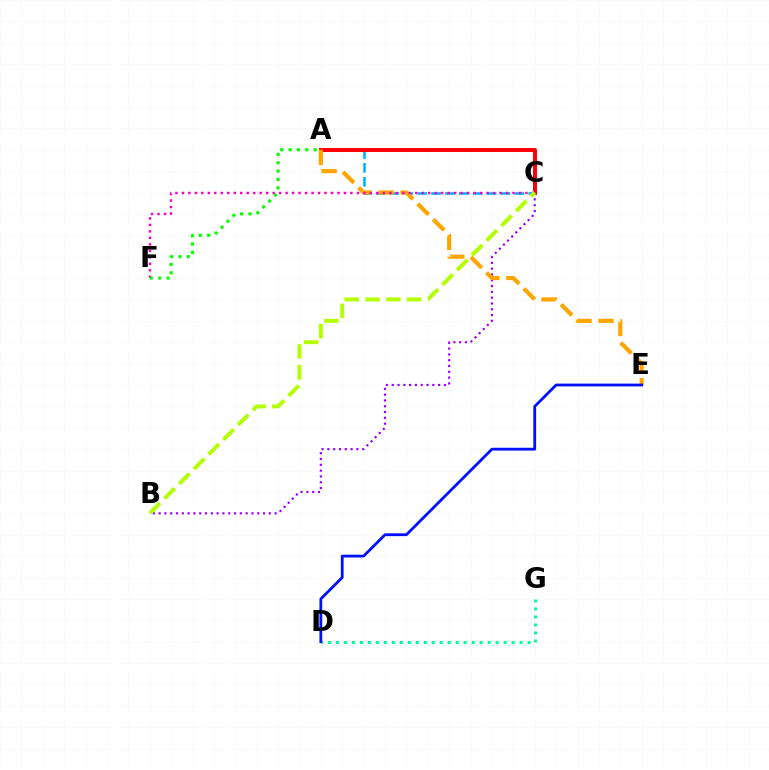{('A', 'C'): [{'color': '#00b5ff', 'line_style': 'dashed', 'thickness': 1.89}, {'color': '#ff0000', 'line_style': 'solid', 'thickness': 2.84}], ('B', 'C'): [{'color': '#9b00ff', 'line_style': 'dotted', 'thickness': 1.58}, {'color': '#b3ff00', 'line_style': 'dashed', 'thickness': 2.83}], ('A', 'E'): [{'color': '#ffa500', 'line_style': 'dashed', 'thickness': 2.98}], ('D', 'G'): [{'color': '#00ff9d', 'line_style': 'dotted', 'thickness': 2.17}], ('C', 'F'): [{'color': '#ff00bd', 'line_style': 'dotted', 'thickness': 1.76}], ('A', 'F'): [{'color': '#08ff00', 'line_style': 'dotted', 'thickness': 2.27}], ('D', 'E'): [{'color': '#0010ff', 'line_style': 'solid', 'thickness': 2.01}]}